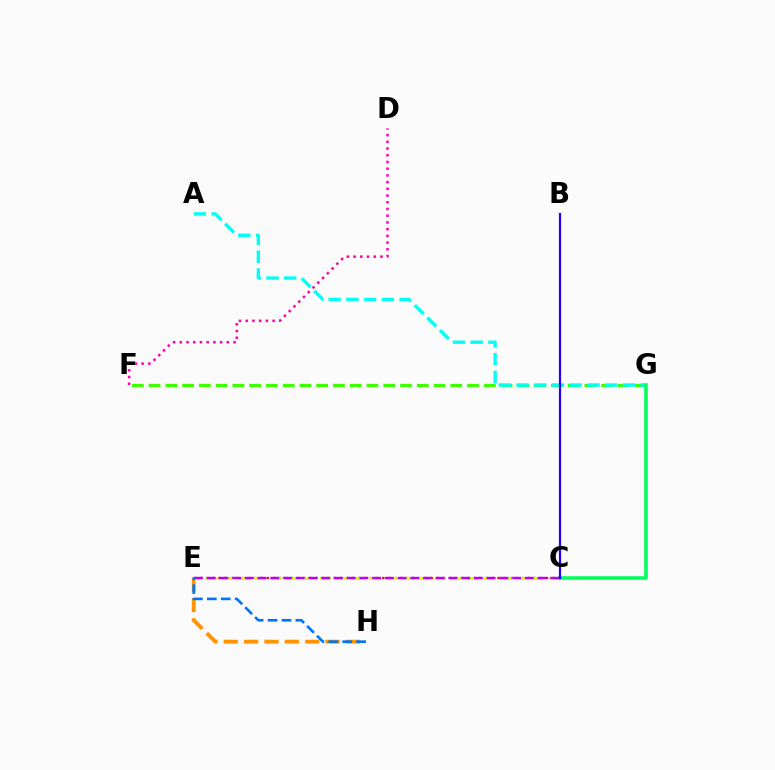{('F', 'G'): [{'color': '#3dff00', 'line_style': 'dashed', 'thickness': 2.28}], ('A', 'G'): [{'color': '#00fff6', 'line_style': 'dashed', 'thickness': 2.41}], ('E', 'H'): [{'color': '#ff9400', 'line_style': 'dashed', 'thickness': 2.77}, {'color': '#0074ff', 'line_style': 'dashed', 'thickness': 1.89}], ('C', 'E'): [{'color': '#ff0000', 'line_style': 'dotted', 'thickness': 1.65}, {'color': '#d1ff00', 'line_style': 'dashed', 'thickness': 2.22}, {'color': '#b900ff', 'line_style': 'dashed', 'thickness': 1.73}], ('C', 'G'): [{'color': '#00ff5c', 'line_style': 'solid', 'thickness': 2.56}], ('B', 'C'): [{'color': '#2500ff', 'line_style': 'solid', 'thickness': 1.59}], ('D', 'F'): [{'color': '#ff00ac', 'line_style': 'dotted', 'thickness': 1.82}]}